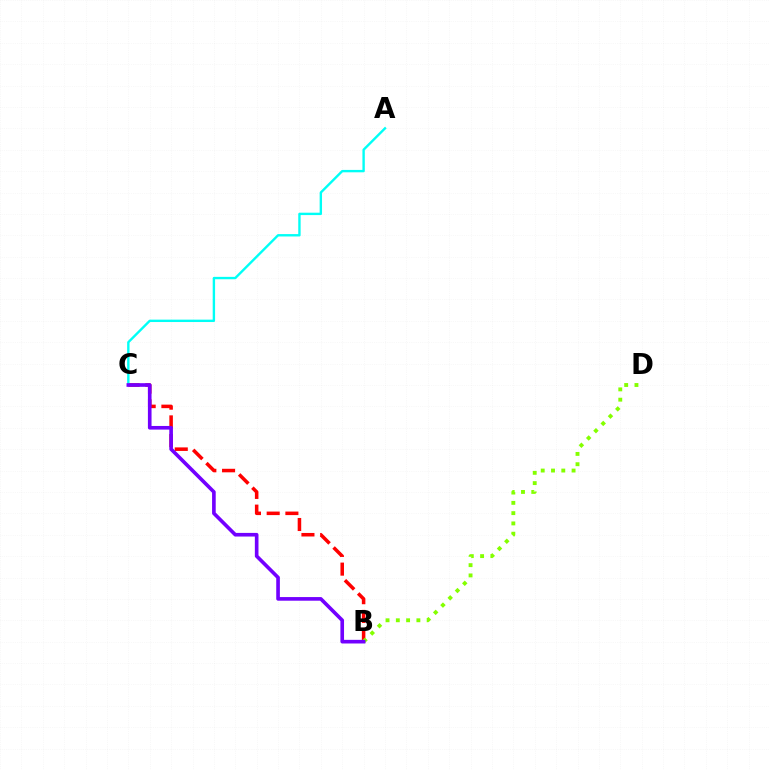{('B', 'C'): [{'color': '#ff0000', 'line_style': 'dashed', 'thickness': 2.54}, {'color': '#7200ff', 'line_style': 'solid', 'thickness': 2.62}], ('A', 'C'): [{'color': '#00fff6', 'line_style': 'solid', 'thickness': 1.72}], ('B', 'D'): [{'color': '#84ff00', 'line_style': 'dotted', 'thickness': 2.79}]}